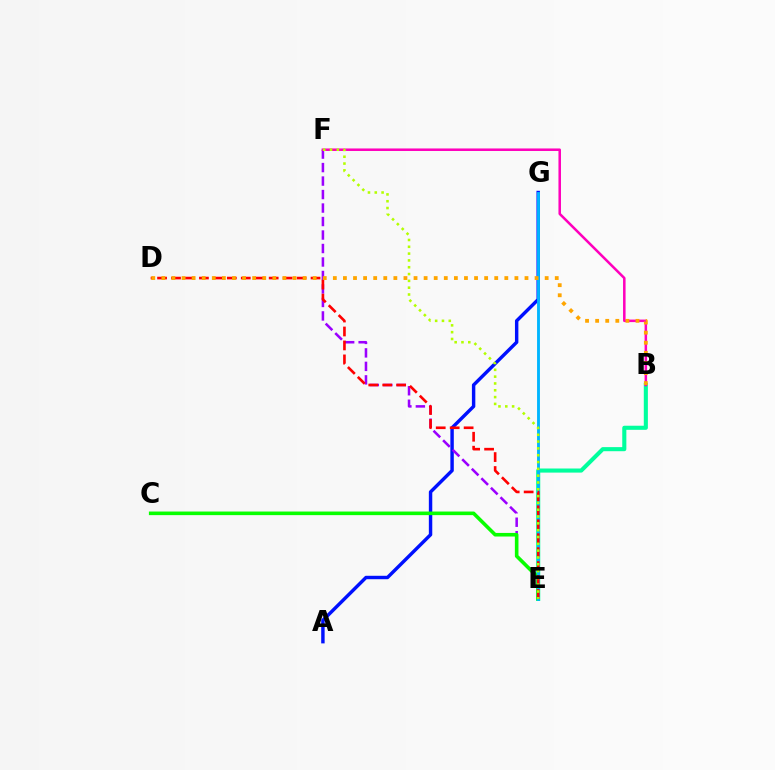{('A', 'G'): [{'color': '#0010ff', 'line_style': 'solid', 'thickness': 2.47}], ('E', 'F'): [{'color': '#9b00ff', 'line_style': 'dashed', 'thickness': 1.83}, {'color': '#b3ff00', 'line_style': 'dotted', 'thickness': 1.85}], ('B', 'E'): [{'color': '#00ff9d', 'line_style': 'solid', 'thickness': 2.95}], ('B', 'F'): [{'color': '#ff00bd', 'line_style': 'solid', 'thickness': 1.82}], ('C', 'E'): [{'color': '#08ff00', 'line_style': 'solid', 'thickness': 2.59}], ('E', 'G'): [{'color': '#00b5ff', 'line_style': 'solid', 'thickness': 2.06}], ('D', 'E'): [{'color': '#ff0000', 'line_style': 'dashed', 'thickness': 1.9}], ('B', 'D'): [{'color': '#ffa500', 'line_style': 'dotted', 'thickness': 2.74}]}